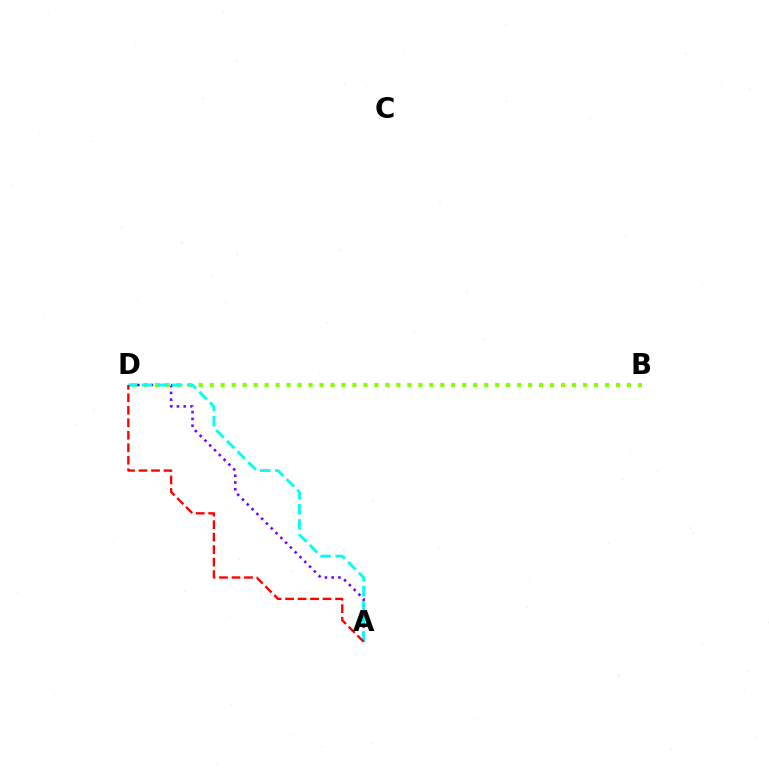{('A', 'D'): [{'color': '#7200ff', 'line_style': 'dotted', 'thickness': 1.84}, {'color': '#00fff6', 'line_style': 'dashed', 'thickness': 2.05}, {'color': '#ff0000', 'line_style': 'dashed', 'thickness': 1.7}], ('B', 'D'): [{'color': '#84ff00', 'line_style': 'dotted', 'thickness': 2.98}]}